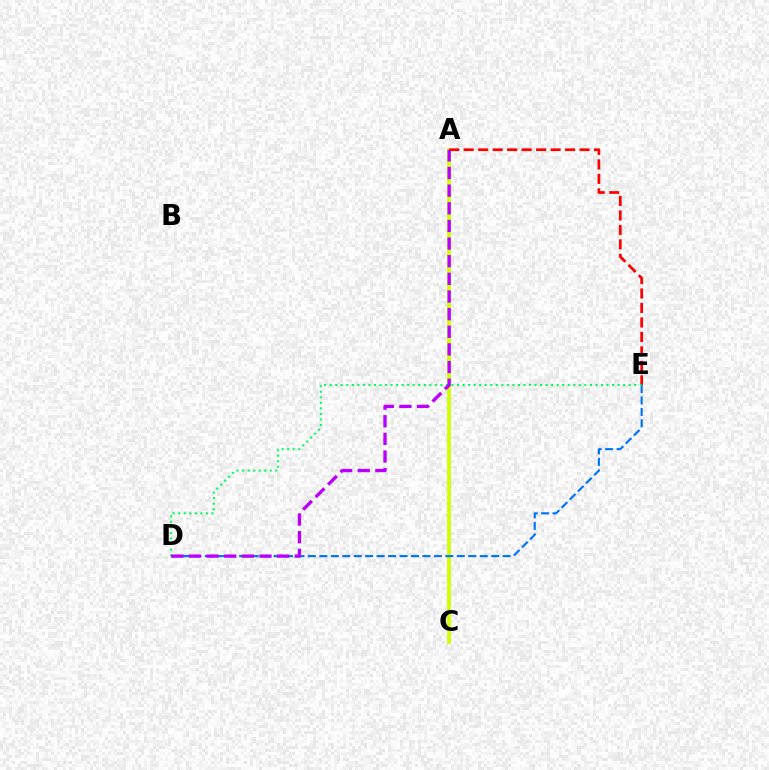{('A', 'C'): [{'color': '#d1ff00', 'line_style': 'solid', 'thickness': 2.76}], ('D', 'E'): [{'color': '#0074ff', 'line_style': 'dashed', 'thickness': 1.56}, {'color': '#00ff5c', 'line_style': 'dotted', 'thickness': 1.5}], ('A', 'E'): [{'color': '#ff0000', 'line_style': 'dashed', 'thickness': 1.97}], ('A', 'D'): [{'color': '#b900ff', 'line_style': 'dashed', 'thickness': 2.4}]}